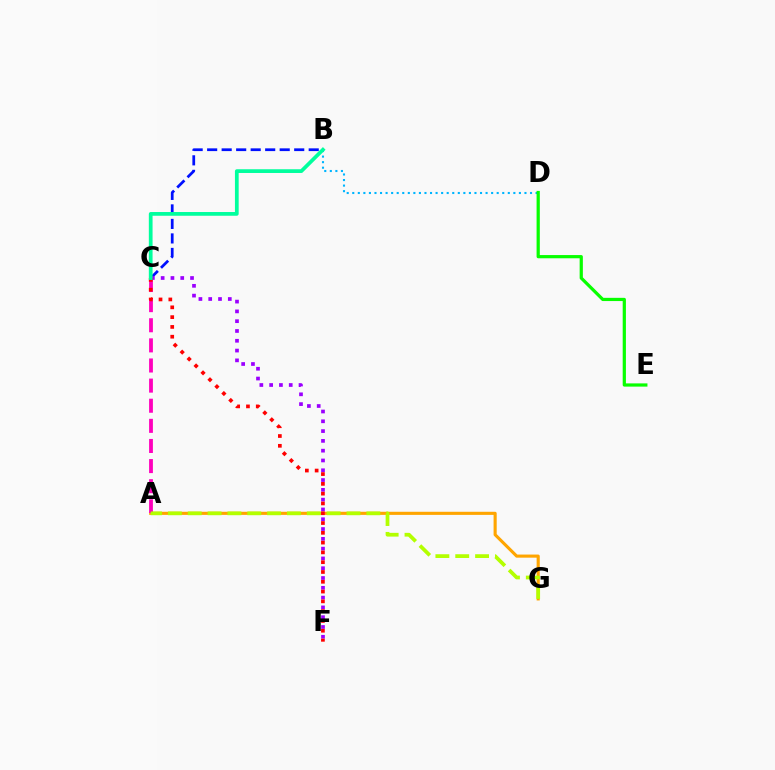{('A', 'G'): [{'color': '#ffa500', 'line_style': 'solid', 'thickness': 2.24}, {'color': '#b3ff00', 'line_style': 'dashed', 'thickness': 2.7}], ('A', 'C'): [{'color': '#ff00bd', 'line_style': 'dashed', 'thickness': 2.73}], ('B', 'C'): [{'color': '#0010ff', 'line_style': 'dashed', 'thickness': 1.97}, {'color': '#00ff9d', 'line_style': 'solid', 'thickness': 2.69}], ('C', 'F'): [{'color': '#9b00ff', 'line_style': 'dotted', 'thickness': 2.66}, {'color': '#ff0000', 'line_style': 'dotted', 'thickness': 2.66}], ('B', 'D'): [{'color': '#00b5ff', 'line_style': 'dotted', 'thickness': 1.51}], ('D', 'E'): [{'color': '#08ff00', 'line_style': 'solid', 'thickness': 2.32}]}